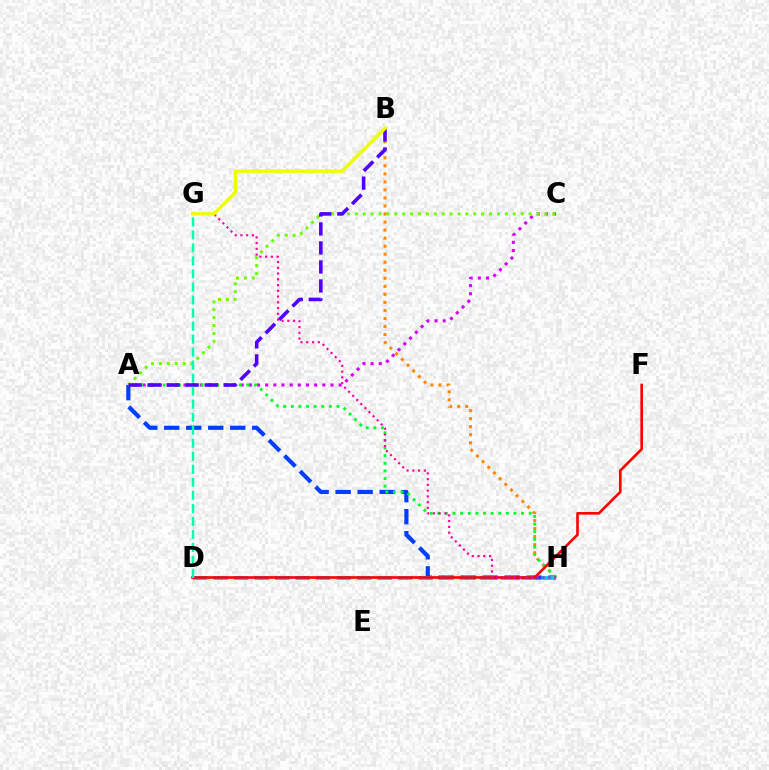{('B', 'H'): [{'color': '#ff8800', 'line_style': 'dotted', 'thickness': 2.18}], ('A', 'H'): [{'color': '#003fff', 'line_style': 'dashed', 'thickness': 2.99}, {'color': '#00ff27', 'line_style': 'dotted', 'thickness': 2.07}], ('A', 'C'): [{'color': '#d600ff', 'line_style': 'dotted', 'thickness': 2.22}, {'color': '#66ff00', 'line_style': 'dotted', 'thickness': 2.15}], ('D', 'H'): [{'color': '#00c7ff', 'line_style': 'dashed', 'thickness': 2.79}], ('D', 'F'): [{'color': '#ff0000', 'line_style': 'solid', 'thickness': 1.9}], ('A', 'B'): [{'color': '#4f00ff', 'line_style': 'dashed', 'thickness': 2.58}], ('G', 'H'): [{'color': '#ff00a0', 'line_style': 'dotted', 'thickness': 1.56}], ('B', 'G'): [{'color': '#eeff00', 'line_style': 'solid', 'thickness': 2.45}], ('D', 'G'): [{'color': '#00ffaf', 'line_style': 'dashed', 'thickness': 1.77}]}